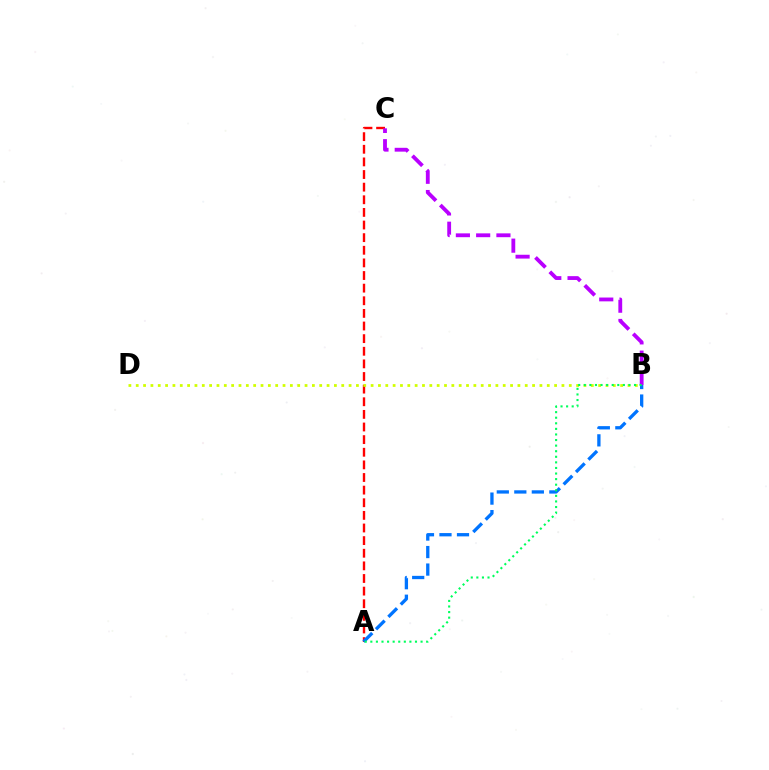{('A', 'C'): [{'color': '#ff0000', 'line_style': 'dashed', 'thickness': 1.71}], ('B', 'D'): [{'color': '#d1ff00', 'line_style': 'dotted', 'thickness': 1.99}], ('B', 'C'): [{'color': '#b900ff', 'line_style': 'dashed', 'thickness': 2.75}], ('A', 'B'): [{'color': '#0074ff', 'line_style': 'dashed', 'thickness': 2.38}, {'color': '#00ff5c', 'line_style': 'dotted', 'thickness': 1.52}]}